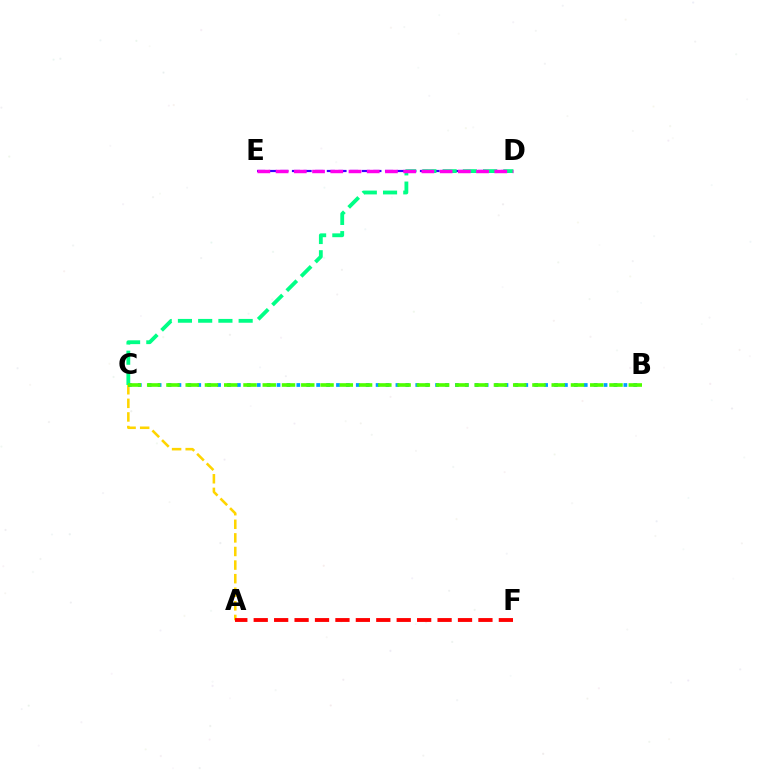{('A', 'C'): [{'color': '#ffd500', 'line_style': 'dashed', 'thickness': 1.85}], ('B', 'C'): [{'color': '#009eff', 'line_style': 'dotted', 'thickness': 2.69}, {'color': '#4fff00', 'line_style': 'dashed', 'thickness': 2.62}], ('A', 'F'): [{'color': '#ff0000', 'line_style': 'dashed', 'thickness': 2.78}], ('D', 'E'): [{'color': '#3700ff', 'line_style': 'dashed', 'thickness': 1.58}, {'color': '#ff00ed', 'line_style': 'dashed', 'thickness': 2.48}], ('C', 'D'): [{'color': '#00ff86', 'line_style': 'dashed', 'thickness': 2.75}]}